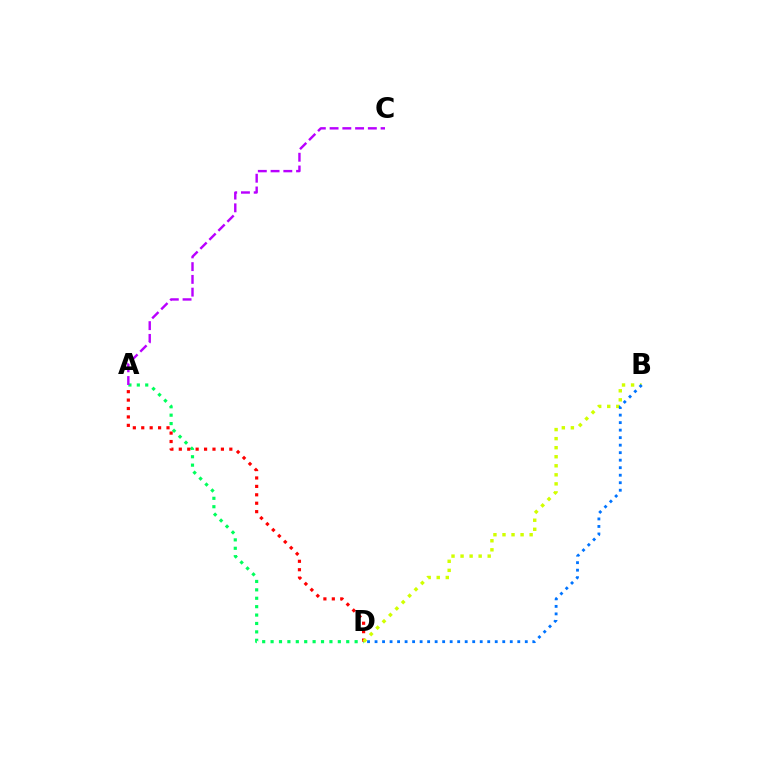{('A', 'D'): [{'color': '#00ff5c', 'line_style': 'dotted', 'thickness': 2.28}, {'color': '#ff0000', 'line_style': 'dotted', 'thickness': 2.29}], ('A', 'C'): [{'color': '#b900ff', 'line_style': 'dashed', 'thickness': 1.73}], ('B', 'D'): [{'color': '#d1ff00', 'line_style': 'dotted', 'thickness': 2.46}, {'color': '#0074ff', 'line_style': 'dotted', 'thickness': 2.04}]}